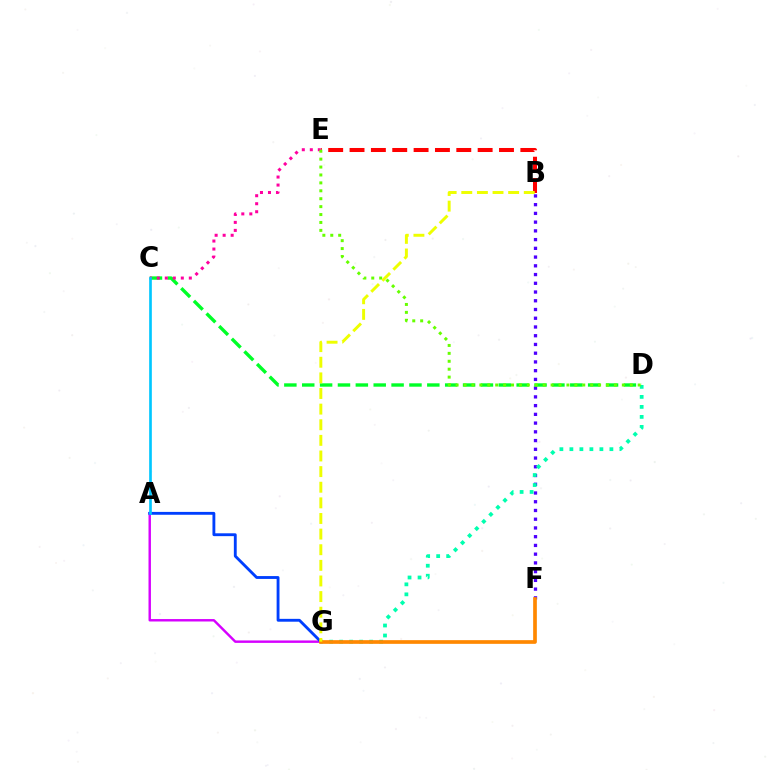{('B', 'F'): [{'color': '#4f00ff', 'line_style': 'dotted', 'thickness': 2.37}], ('A', 'G'): [{'color': '#d600ff', 'line_style': 'solid', 'thickness': 1.75}, {'color': '#003fff', 'line_style': 'solid', 'thickness': 2.06}], ('D', 'G'): [{'color': '#00ffaf', 'line_style': 'dotted', 'thickness': 2.72}], ('C', 'D'): [{'color': '#00ff27', 'line_style': 'dashed', 'thickness': 2.43}], ('F', 'G'): [{'color': '#ff8800', 'line_style': 'solid', 'thickness': 2.66}], ('C', 'E'): [{'color': '#ff00a0', 'line_style': 'dotted', 'thickness': 2.18}], ('B', 'E'): [{'color': '#ff0000', 'line_style': 'dashed', 'thickness': 2.9}], ('D', 'E'): [{'color': '#66ff00', 'line_style': 'dotted', 'thickness': 2.15}], ('B', 'G'): [{'color': '#eeff00', 'line_style': 'dashed', 'thickness': 2.12}], ('A', 'C'): [{'color': '#00c7ff', 'line_style': 'solid', 'thickness': 1.92}]}